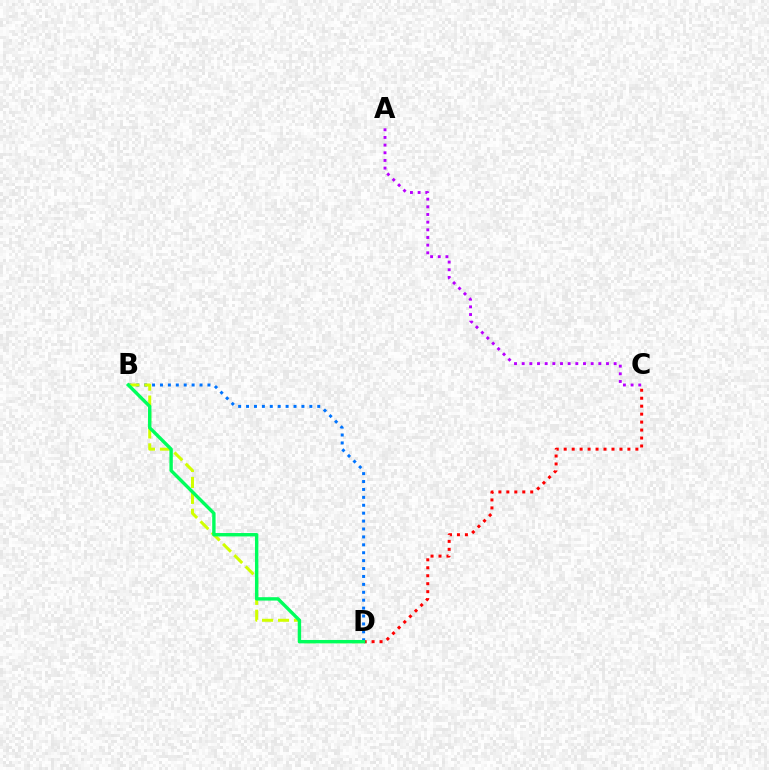{('B', 'D'): [{'color': '#0074ff', 'line_style': 'dotted', 'thickness': 2.15}, {'color': '#d1ff00', 'line_style': 'dashed', 'thickness': 2.17}, {'color': '#00ff5c', 'line_style': 'solid', 'thickness': 2.44}], ('A', 'C'): [{'color': '#b900ff', 'line_style': 'dotted', 'thickness': 2.08}], ('C', 'D'): [{'color': '#ff0000', 'line_style': 'dotted', 'thickness': 2.16}]}